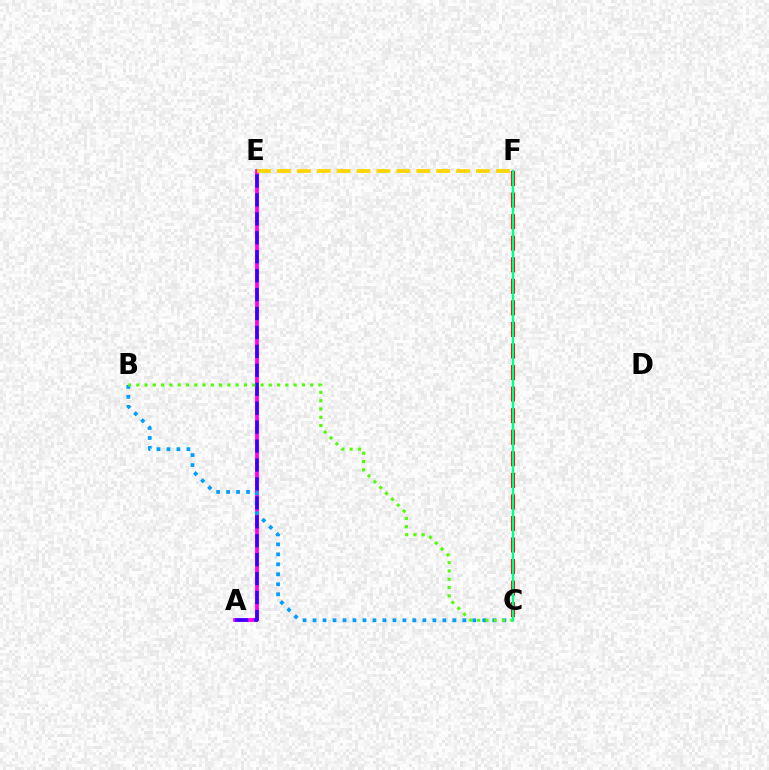{('A', 'E'): [{'color': '#ff00ed', 'line_style': 'solid', 'thickness': 2.72}, {'color': '#3700ff', 'line_style': 'dashed', 'thickness': 2.57}], ('B', 'C'): [{'color': '#009eff', 'line_style': 'dotted', 'thickness': 2.71}, {'color': '#4fff00', 'line_style': 'dotted', 'thickness': 2.25}], ('C', 'F'): [{'color': '#ff0000', 'line_style': 'dashed', 'thickness': 2.93}, {'color': '#00ff86', 'line_style': 'solid', 'thickness': 1.71}], ('E', 'F'): [{'color': '#ffd500', 'line_style': 'dashed', 'thickness': 2.71}]}